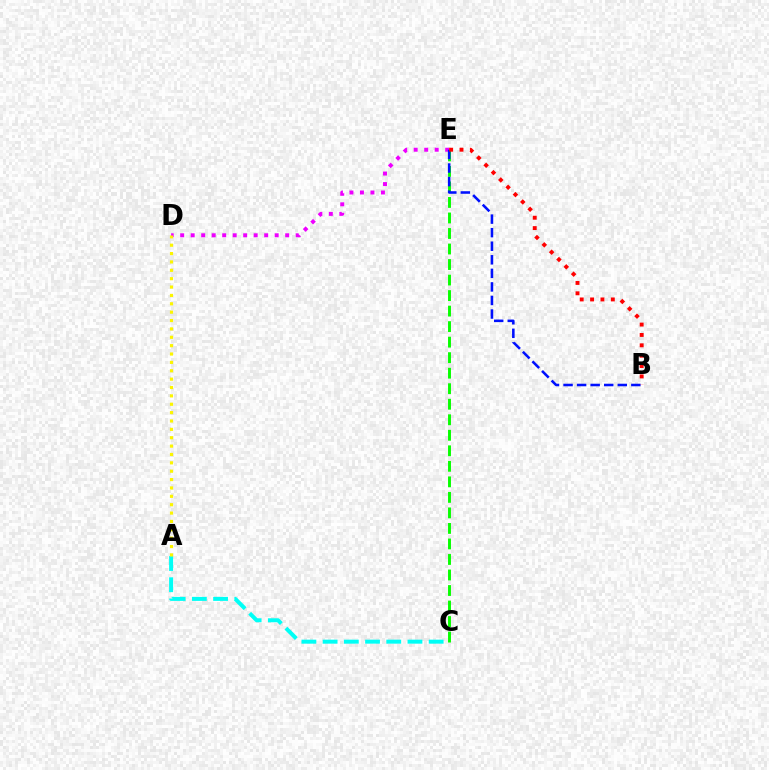{('D', 'E'): [{'color': '#ee00ff', 'line_style': 'dotted', 'thickness': 2.85}], ('A', 'C'): [{'color': '#00fff6', 'line_style': 'dashed', 'thickness': 2.88}], ('C', 'E'): [{'color': '#08ff00', 'line_style': 'dashed', 'thickness': 2.11}], ('A', 'D'): [{'color': '#fcf500', 'line_style': 'dotted', 'thickness': 2.27}], ('B', 'E'): [{'color': '#0010ff', 'line_style': 'dashed', 'thickness': 1.84}, {'color': '#ff0000', 'line_style': 'dotted', 'thickness': 2.82}]}